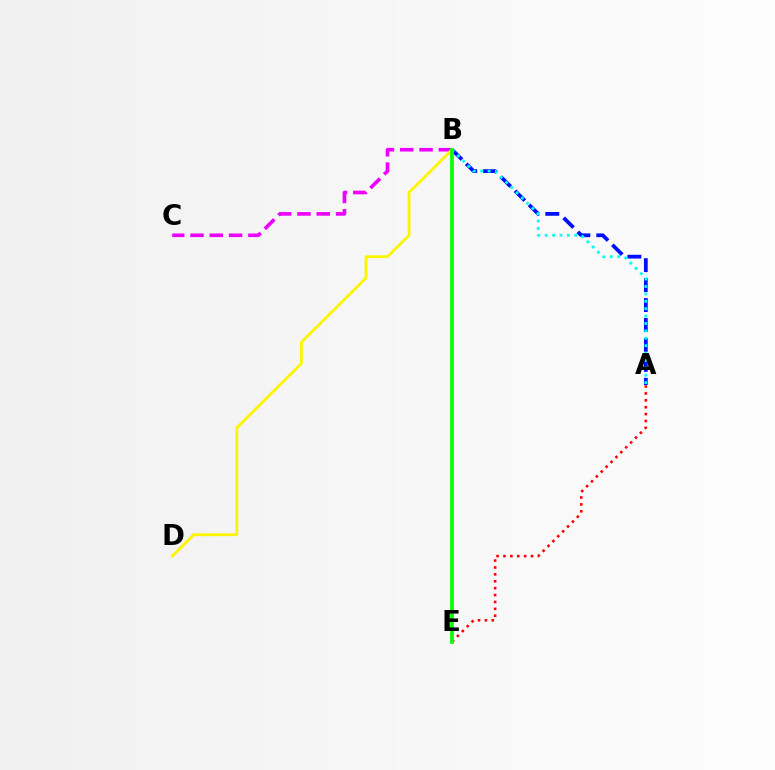{('A', 'B'): [{'color': '#0010ff', 'line_style': 'dashed', 'thickness': 2.71}, {'color': '#00fff6', 'line_style': 'dotted', 'thickness': 2.01}], ('B', 'C'): [{'color': '#ee00ff', 'line_style': 'dashed', 'thickness': 2.62}], ('B', 'D'): [{'color': '#fcf500', 'line_style': 'solid', 'thickness': 2.04}], ('A', 'E'): [{'color': '#ff0000', 'line_style': 'dotted', 'thickness': 1.87}], ('B', 'E'): [{'color': '#08ff00', 'line_style': 'solid', 'thickness': 2.66}]}